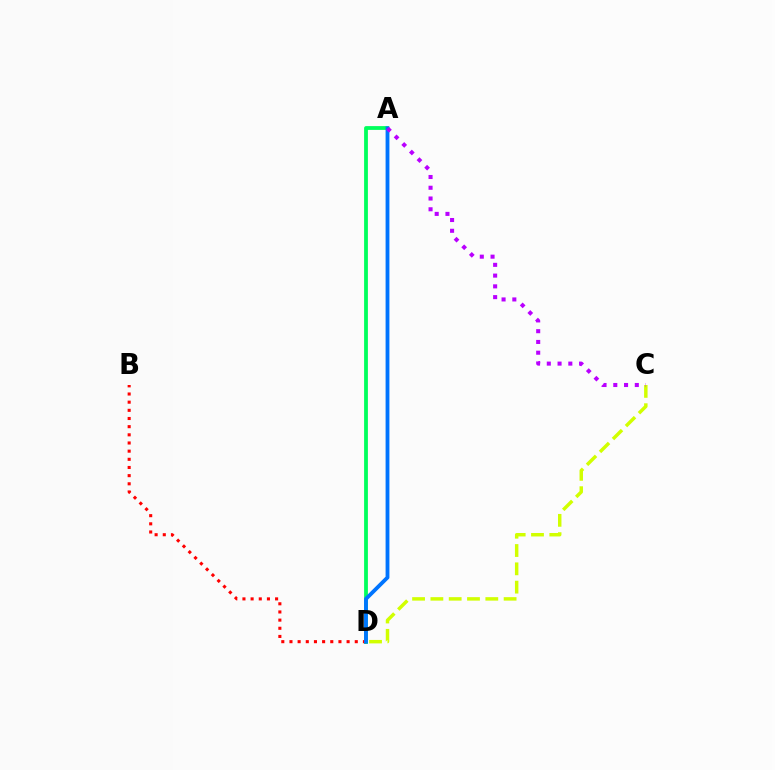{('A', 'D'): [{'color': '#00ff5c', 'line_style': 'solid', 'thickness': 2.73}, {'color': '#0074ff', 'line_style': 'solid', 'thickness': 2.75}], ('B', 'D'): [{'color': '#ff0000', 'line_style': 'dotted', 'thickness': 2.22}], ('C', 'D'): [{'color': '#d1ff00', 'line_style': 'dashed', 'thickness': 2.49}], ('A', 'C'): [{'color': '#b900ff', 'line_style': 'dotted', 'thickness': 2.92}]}